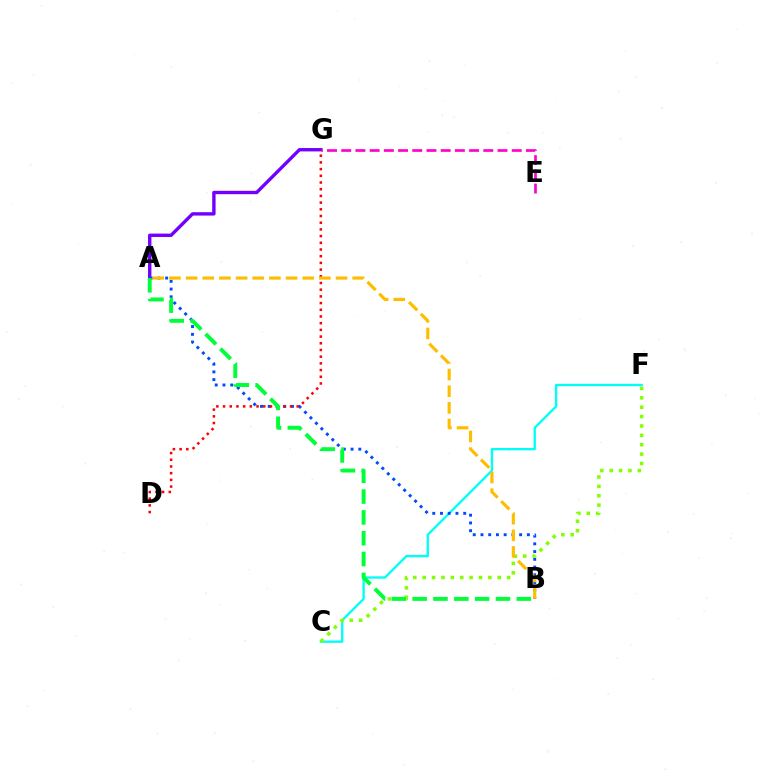{('C', 'F'): [{'color': '#00fff6', 'line_style': 'solid', 'thickness': 1.69}, {'color': '#84ff00', 'line_style': 'dotted', 'thickness': 2.55}], ('A', 'G'): [{'color': '#7200ff', 'line_style': 'solid', 'thickness': 2.43}], ('A', 'B'): [{'color': '#004bff', 'line_style': 'dotted', 'thickness': 2.1}, {'color': '#00ff39', 'line_style': 'dashed', 'thickness': 2.83}, {'color': '#ffbd00', 'line_style': 'dashed', 'thickness': 2.26}], ('E', 'G'): [{'color': '#ff00cf', 'line_style': 'dashed', 'thickness': 1.93}], ('D', 'G'): [{'color': '#ff0000', 'line_style': 'dotted', 'thickness': 1.82}]}